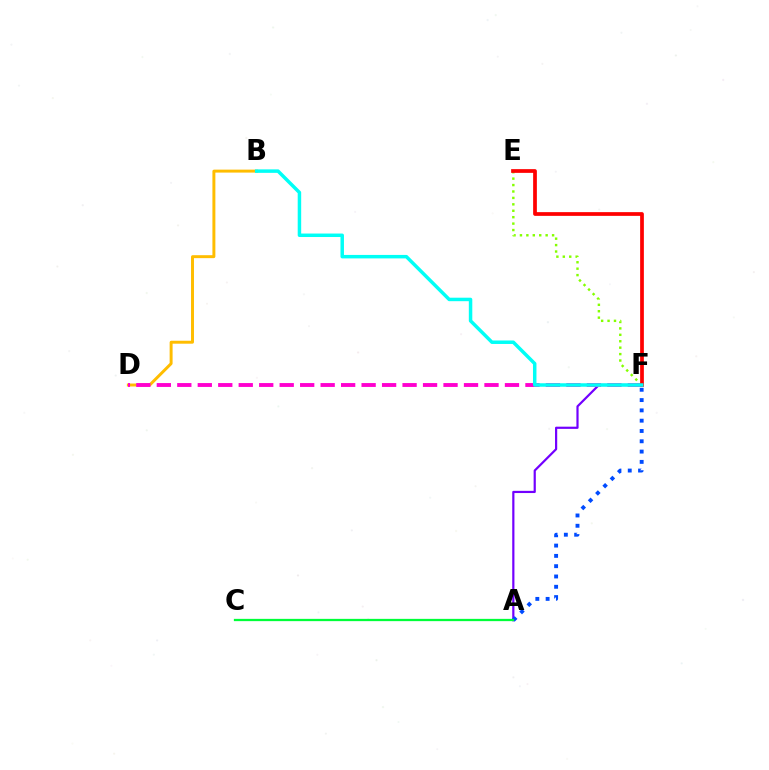{('A', 'F'): [{'color': '#7200ff', 'line_style': 'solid', 'thickness': 1.58}, {'color': '#004bff', 'line_style': 'dotted', 'thickness': 2.8}], ('B', 'D'): [{'color': '#ffbd00', 'line_style': 'solid', 'thickness': 2.13}], ('D', 'F'): [{'color': '#ff00cf', 'line_style': 'dashed', 'thickness': 2.78}], ('E', 'F'): [{'color': '#84ff00', 'line_style': 'dotted', 'thickness': 1.75}, {'color': '#ff0000', 'line_style': 'solid', 'thickness': 2.68}], ('B', 'F'): [{'color': '#00fff6', 'line_style': 'solid', 'thickness': 2.51}], ('A', 'C'): [{'color': '#00ff39', 'line_style': 'solid', 'thickness': 1.64}]}